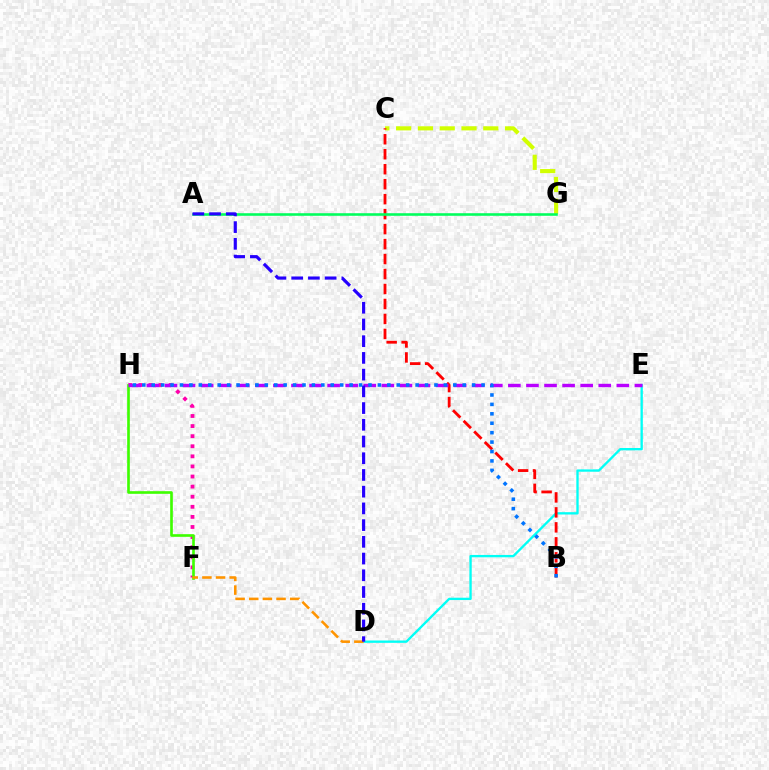{('D', 'E'): [{'color': '#00fff6', 'line_style': 'solid', 'thickness': 1.68}], ('C', 'G'): [{'color': '#d1ff00', 'line_style': 'dashed', 'thickness': 2.96}], ('B', 'C'): [{'color': '#ff0000', 'line_style': 'dashed', 'thickness': 2.03}], ('F', 'H'): [{'color': '#ff00ac', 'line_style': 'dotted', 'thickness': 2.74}, {'color': '#3dff00', 'line_style': 'solid', 'thickness': 1.9}], ('E', 'H'): [{'color': '#b900ff', 'line_style': 'dashed', 'thickness': 2.46}], ('A', 'G'): [{'color': '#00ff5c', 'line_style': 'solid', 'thickness': 1.86}], ('D', 'F'): [{'color': '#ff9400', 'line_style': 'dashed', 'thickness': 1.85}], ('A', 'D'): [{'color': '#2500ff', 'line_style': 'dashed', 'thickness': 2.27}], ('B', 'H'): [{'color': '#0074ff', 'line_style': 'dotted', 'thickness': 2.56}]}